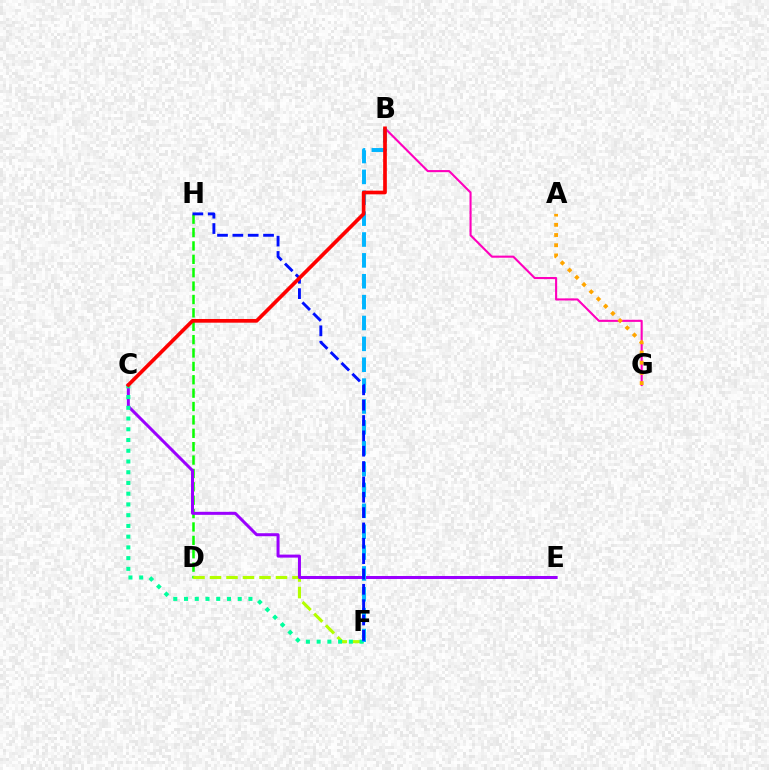{('D', 'H'): [{'color': '#08ff00', 'line_style': 'dashed', 'thickness': 1.82}], ('B', 'G'): [{'color': '#ff00bd', 'line_style': 'solid', 'thickness': 1.52}], ('D', 'F'): [{'color': '#b3ff00', 'line_style': 'dashed', 'thickness': 2.24}], ('A', 'G'): [{'color': '#ffa500', 'line_style': 'dotted', 'thickness': 2.77}], ('C', 'E'): [{'color': '#9b00ff', 'line_style': 'solid', 'thickness': 2.17}], ('C', 'F'): [{'color': '#00ff9d', 'line_style': 'dotted', 'thickness': 2.92}], ('B', 'F'): [{'color': '#00b5ff', 'line_style': 'dashed', 'thickness': 2.84}], ('F', 'H'): [{'color': '#0010ff', 'line_style': 'dashed', 'thickness': 2.08}], ('B', 'C'): [{'color': '#ff0000', 'line_style': 'solid', 'thickness': 2.65}]}